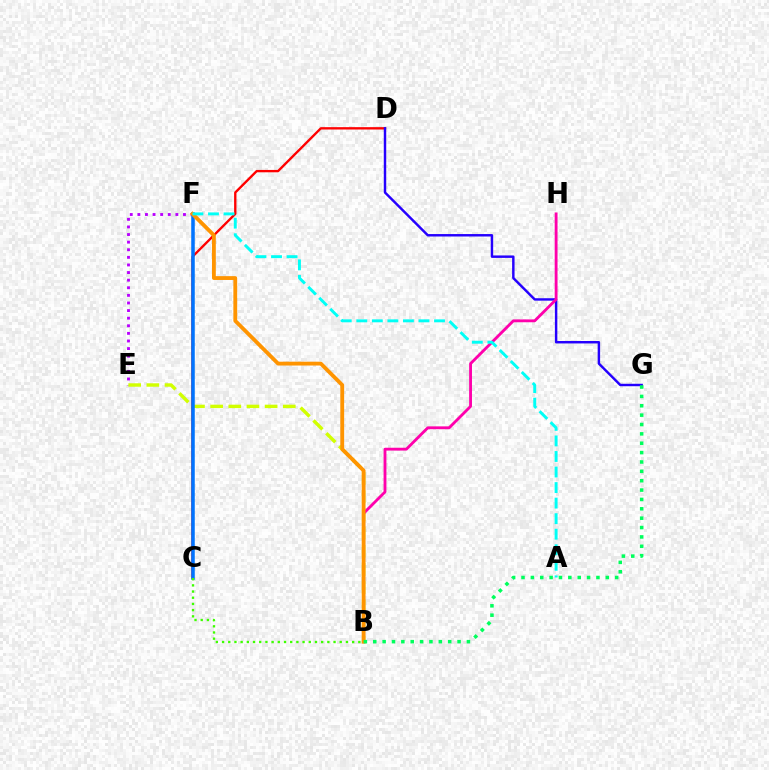{('E', 'F'): [{'color': '#b900ff', 'line_style': 'dotted', 'thickness': 2.07}], ('B', 'E'): [{'color': '#d1ff00', 'line_style': 'dashed', 'thickness': 2.47}], ('C', 'D'): [{'color': '#ff0000', 'line_style': 'solid', 'thickness': 1.69}], ('D', 'G'): [{'color': '#2500ff', 'line_style': 'solid', 'thickness': 1.76}], ('C', 'F'): [{'color': '#0074ff', 'line_style': 'solid', 'thickness': 2.54}], ('B', 'H'): [{'color': '#ff00ac', 'line_style': 'solid', 'thickness': 2.04}], ('B', 'F'): [{'color': '#ff9400', 'line_style': 'solid', 'thickness': 2.76}], ('B', 'G'): [{'color': '#00ff5c', 'line_style': 'dotted', 'thickness': 2.55}], ('B', 'C'): [{'color': '#3dff00', 'line_style': 'dotted', 'thickness': 1.68}], ('A', 'F'): [{'color': '#00fff6', 'line_style': 'dashed', 'thickness': 2.11}]}